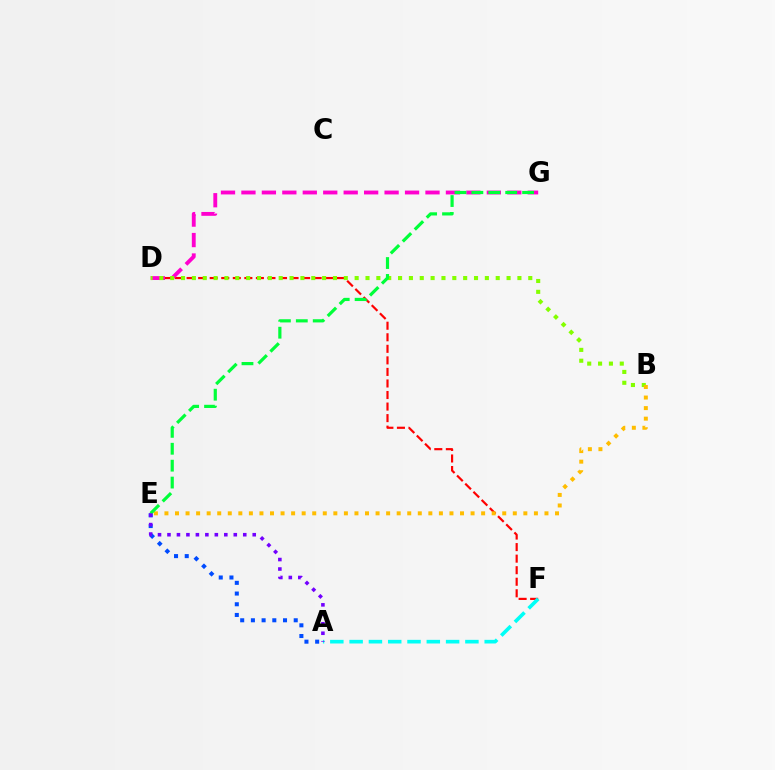{('D', 'F'): [{'color': '#ff0000', 'line_style': 'dashed', 'thickness': 1.57}], ('A', 'F'): [{'color': '#00fff6', 'line_style': 'dashed', 'thickness': 2.62}], ('D', 'G'): [{'color': '#ff00cf', 'line_style': 'dashed', 'thickness': 2.78}], ('B', 'D'): [{'color': '#84ff00', 'line_style': 'dotted', 'thickness': 2.95}], ('B', 'E'): [{'color': '#ffbd00', 'line_style': 'dotted', 'thickness': 2.87}], ('A', 'E'): [{'color': '#004bff', 'line_style': 'dotted', 'thickness': 2.91}, {'color': '#7200ff', 'line_style': 'dotted', 'thickness': 2.57}], ('E', 'G'): [{'color': '#00ff39', 'line_style': 'dashed', 'thickness': 2.3}]}